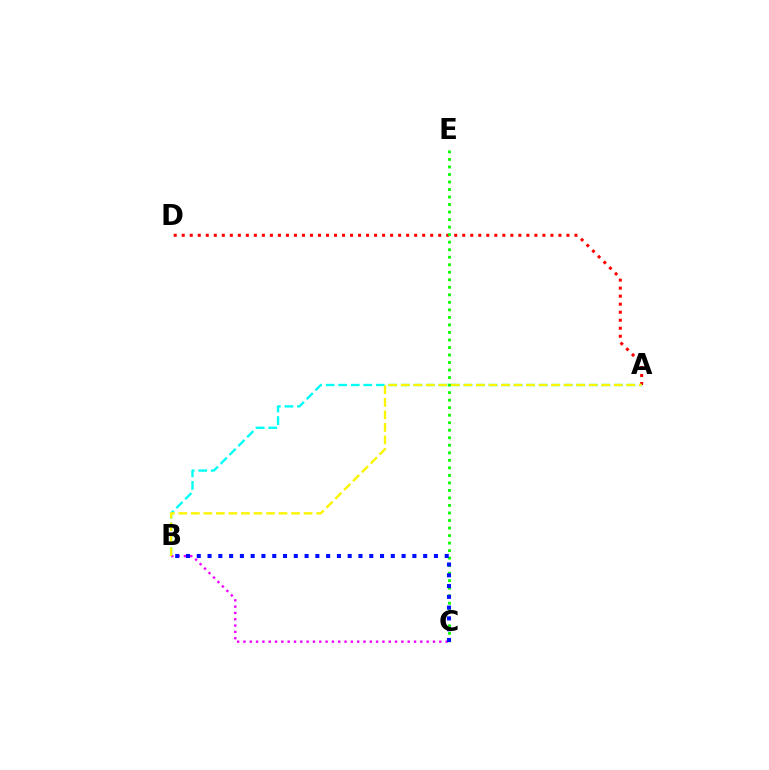{('A', 'D'): [{'color': '#ff0000', 'line_style': 'dotted', 'thickness': 2.18}], ('C', 'E'): [{'color': '#08ff00', 'line_style': 'dotted', 'thickness': 2.04}], ('A', 'B'): [{'color': '#00fff6', 'line_style': 'dashed', 'thickness': 1.7}, {'color': '#fcf500', 'line_style': 'dashed', 'thickness': 1.7}], ('B', 'C'): [{'color': '#ee00ff', 'line_style': 'dotted', 'thickness': 1.72}, {'color': '#0010ff', 'line_style': 'dotted', 'thickness': 2.93}]}